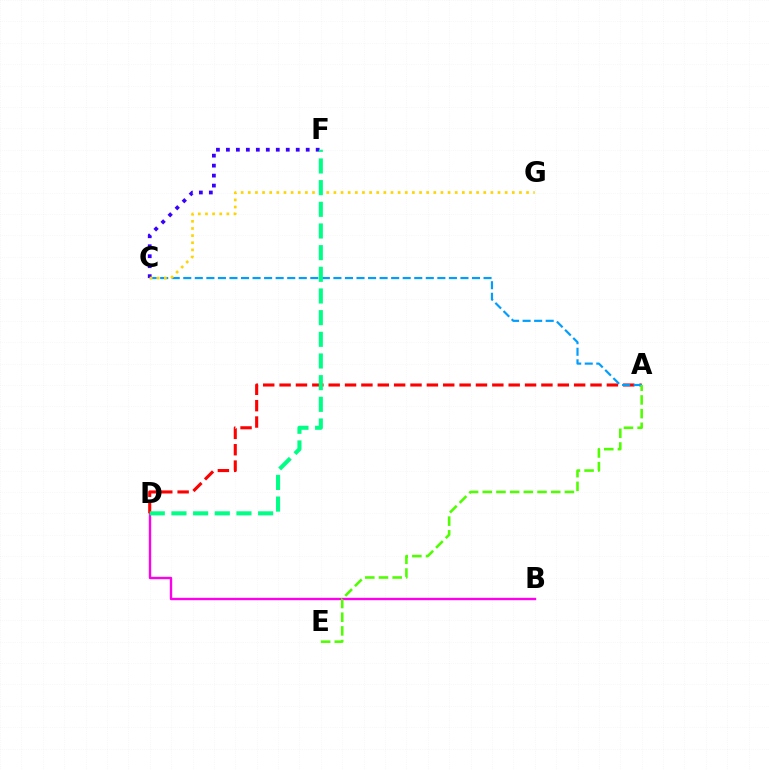{('C', 'F'): [{'color': '#3700ff', 'line_style': 'dotted', 'thickness': 2.71}], ('B', 'D'): [{'color': '#ff00ed', 'line_style': 'solid', 'thickness': 1.7}], ('A', 'D'): [{'color': '#ff0000', 'line_style': 'dashed', 'thickness': 2.22}], ('A', 'C'): [{'color': '#009eff', 'line_style': 'dashed', 'thickness': 1.57}], ('C', 'G'): [{'color': '#ffd500', 'line_style': 'dotted', 'thickness': 1.94}], ('D', 'F'): [{'color': '#00ff86', 'line_style': 'dashed', 'thickness': 2.94}], ('A', 'E'): [{'color': '#4fff00', 'line_style': 'dashed', 'thickness': 1.86}]}